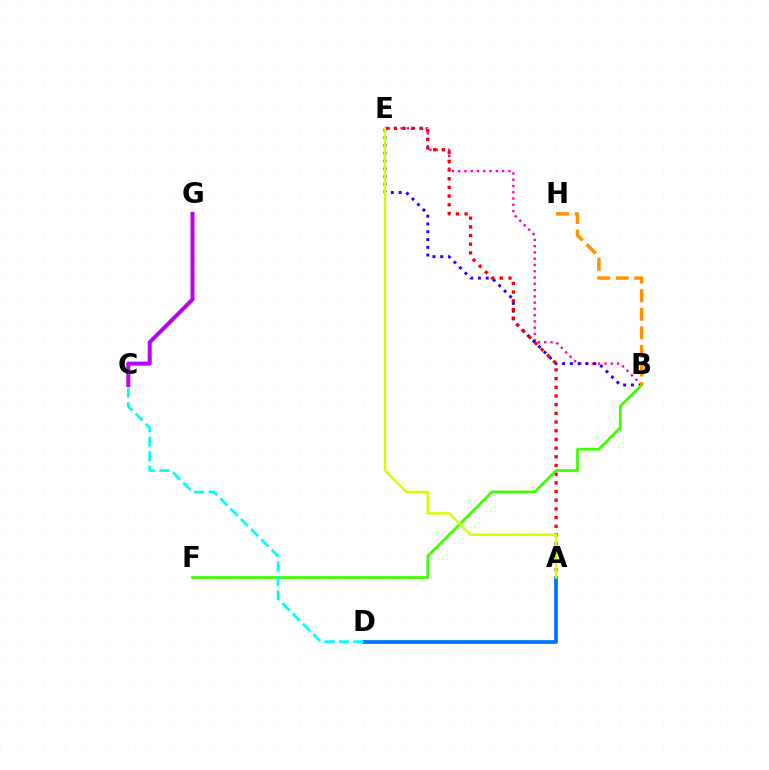{('C', 'G'): [{'color': '#b900ff', 'line_style': 'solid', 'thickness': 2.88}], ('A', 'D'): [{'color': '#00ff5c', 'line_style': 'dotted', 'thickness': 1.67}, {'color': '#0074ff', 'line_style': 'solid', 'thickness': 2.68}], ('B', 'E'): [{'color': '#ff00ac', 'line_style': 'dotted', 'thickness': 1.7}, {'color': '#2500ff', 'line_style': 'dotted', 'thickness': 2.11}], ('A', 'E'): [{'color': '#ff0000', 'line_style': 'dotted', 'thickness': 2.36}, {'color': '#d1ff00', 'line_style': 'solid', 'thickness': 1.75}], ('B', 'F'): [{'color': '#3dff00', 'line_style': 'solid', 'thickness': 1.98}], ('C', 'D'): [{'color': '#00fff6', 'line_style': 'dashed', 'thickness': 1.97}], ('B', 'H'): [{'color': '#ff9400', 'line_style': 'dashed', 'thickness': 2.52}]}